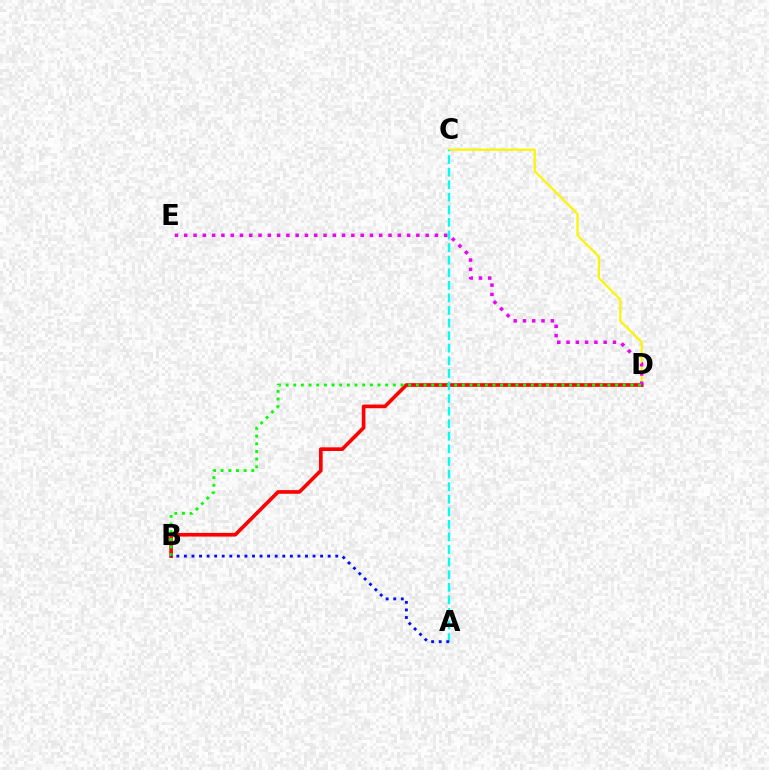{('C', 'D'): [{'color': '#fcf500', 'line_style': 'solid', 'thickness': 1.6}], ('B', 'D'): [{'color': '#ff0000', 'line_style': 'solid', 'thickness': 2.63}, {'color': '#08ff00', 'line_style': 'dotted', 'thickness': 2.08}], ('D', 'E'): [{'color': '#ee00ff', 'line_style': 'dotted', 'thickness': 2.52}], ('A', 'C'): [{'color': '#00fff6', 'line_style': 'dashed', 'thickness': 1.71}], ('A', 'B'): [{'color': '#0010ff', 'line_style': 'dotted', 'thickness': 2.06}]}